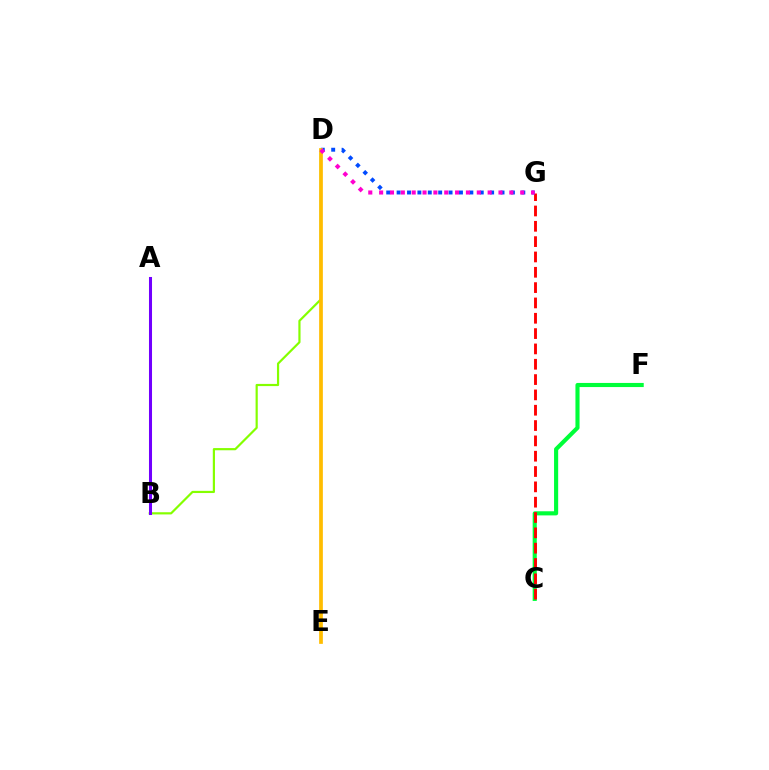{('B', 'D'): [{'color': '#84ff00', 'line_style': 'solid', 'thickness': 1.57}], ('C', 'F'): [{'color': '#00ff39', 'line_style': 'solid', 'thickness': 2.97}], ('C', 'G'): [{'color': '#ff0000', 'line_style': 'dashed', 'thickness': 2.08}], ('A', 'B'): [{'color': '#00fff6', 'line_style': 'solid', 'thickness': 1.93}, {'color': '#7200ff', 'line_style': 'solid', 'thickness': 2.19}], ('D', 'G'): [{'color': '#004bff', 'line_style': 'dotted', 'thickness': 2.82}, {'color': '#ff00cf', 'line_style': 'dotted', 'thickness': 2.95}], ('D', 'E'): [{'color': '#ffbd00', 'line_style': 'solid', 'thickness': 2.68}]}